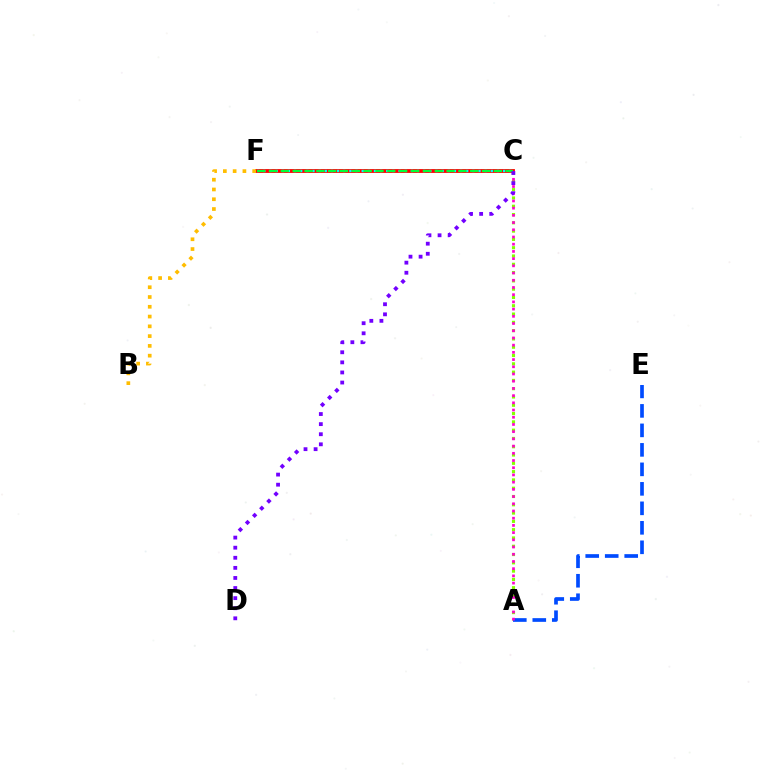{('C', 'F'): [{'color': '#ff0000', 'line_style': 'solid', 'thickness': 2.75}, {'color': '#00fff6', 'line_style': 'dotted', 'thickness': 1.67}, {'color': '#00ff39', 'line_style': 'dashed', 'thickness': 1.61}], ('B', 'F'): [{'color': '#ffbd00', 'line_style': 'dotted', 'thickness': 2.66}], ('A', 'C'): [{'color': '#84ff00', 'line_style': 'dotted', 'thickness': 2.25}, {'color': '#ff00cf', 'line_style': 'dotted', 'thickness': 1.96}], ('A', 'E'): [{'color': '#004bff', 'line_style': 'dashed', 'thickness': 2.65}], ('C', 'D'): [{'color': '#7200ff', 'line_style': 'dotted', 'thickness': 2.74}]}